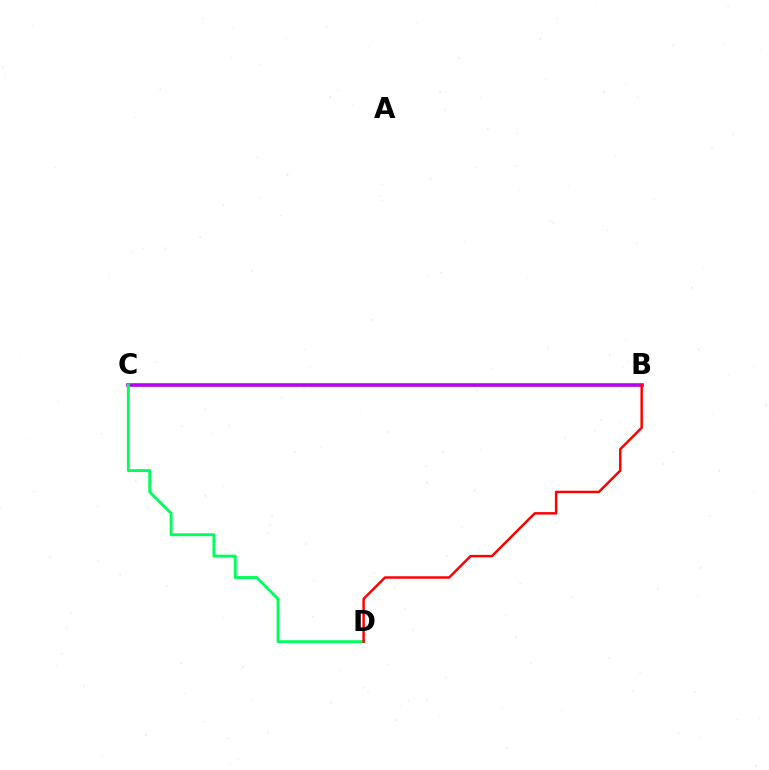{('B', 'C'): [{'color': '#0074ff', 'line_style': 'dashed', 'thickness': 1.94}, {'color': '#d1ff00', 'line_style': 'solid', 'thickness': 2.12}, {'color': '#b900ff', 'line_style': 'solid', 'thickness': 2.59}], ('C', 'D'): [{'color': '#00ff5c', 'line_style': 'solid', 'thickness': 2.08}], ('B', 'D'): [{'color': '#ff0000', 'line_style': 'solid', 'thickness': 1.78}]}